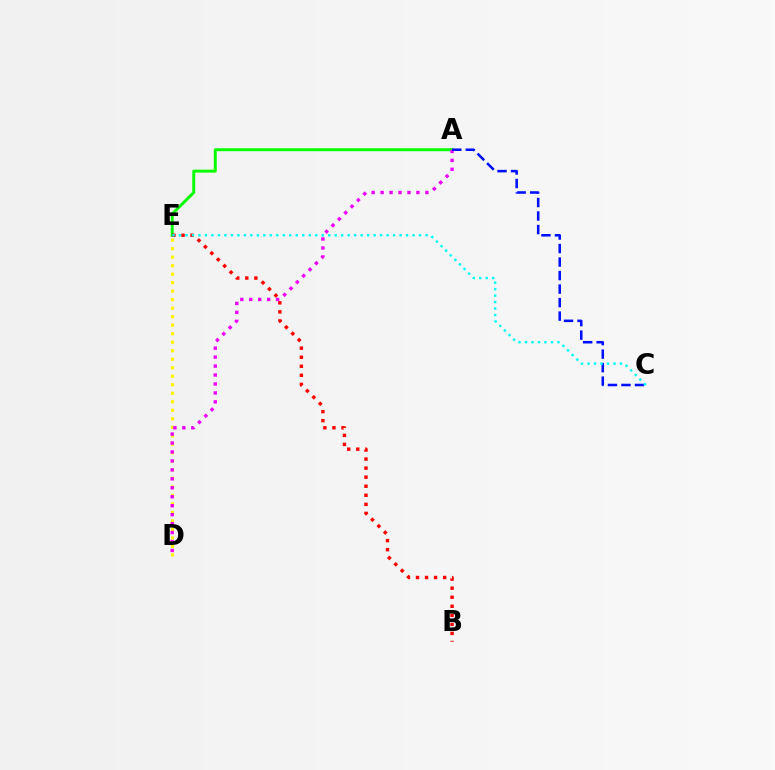{('D', 'E'): [{'color': '#fcf500', 'line_style': 'dotted', 'thickness': 2.31}], ('A', 'E'): [{'color': '#08ff00', 'line_style': 'solid', 'thickness': 2.14}], ('B', 'E'): [{'color': '#ff0000', 'line_style': 'dotted', 'thickness': 2.46}], ('A', 'D'): [{'color': '#ee00ff', 'line_style': 'dotted', 'thickness': 2.43}], ('A', 'C'): [{'color': '#0010ff', 'line_style': 'dashed', 'thickness': 1.84}], ('C', 'E'): [{'color': '#00fff6', 'line_style': 'dotted', 'thickness': 1.76}]}